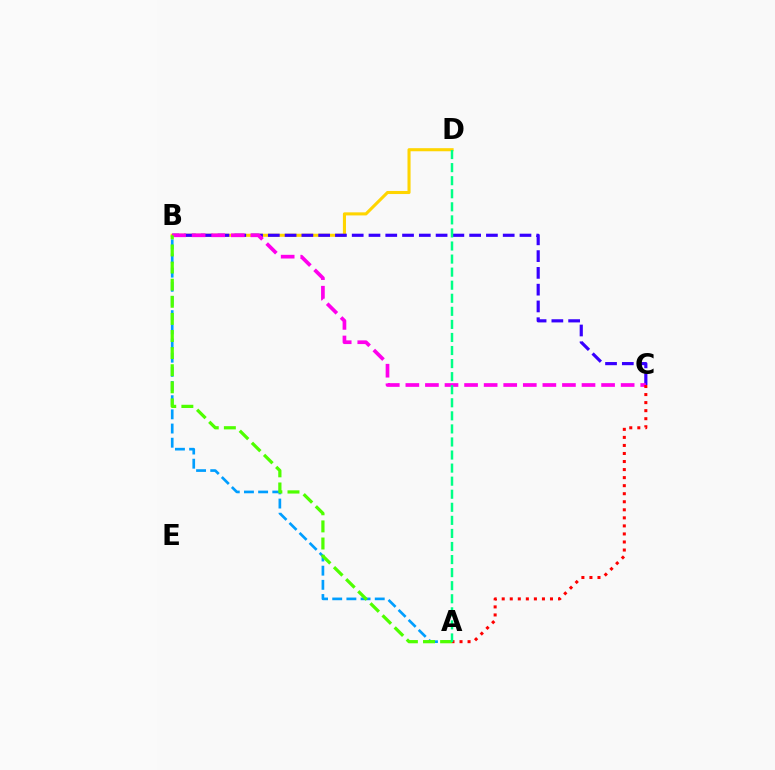{('B', 'D'): [{'color': '#ffd500', 'line_style': 'solid', 'thickness': 2.21}], ('B', 'C'): [{'color': '#3700ff', 'line_style': 'dashed', 'thickness': 2.28}, {'color': '#ff00ed', 'line_style': 'dashed', 'thickness': 2.66}], ('A', 'C'): [{'color': '#ff0000', 'line_style': 'dotted', 'thickness': 2.19}], ('A', 'B'): [{'color': '#009eff', 'line_style': 'dashed', 'thickness': 1.93}, {'color': '#4fff00', 'line_style': 'dashed', 'thickness': 2.32}], ('A', 'D'): [{'color': '#00ff86', 'line_style': 'dashed', 'thickness': 1.77}]}